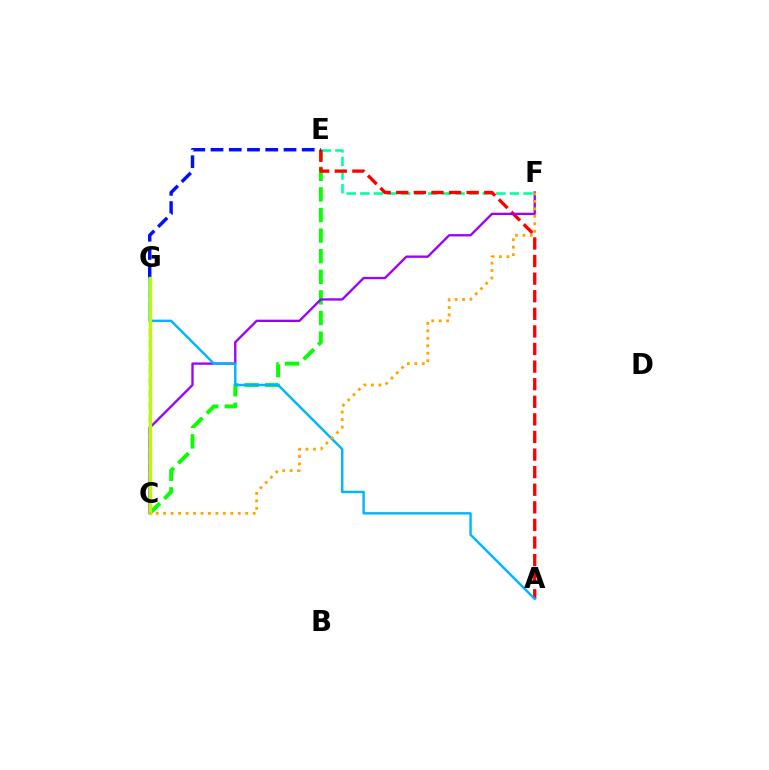{('E', 'F'): [{'color': '#00ff9d', 'line_style': 'dashed', 'thickness': 1.85}], ('C', 'E'): [{'color': '#08ff00', 'line_style': 'dashed', 'thickness': 2.8}], ('C', 'G'): [{'color': '#ff00bd', 'line_style': 'dashed', 'thickness': 1.68}, {'color': '#b3ff00', 'line_style': 'solid', 'thickness': 2.37}], ('A', 'E'): [{'color': '#ff0000', 'line_style': 'dashed', 'thickness': 2.39}], ('E', 'G'): [{'color': '#0010ff', 'line_style': 'dashed', 'thickness': 2.48}], ('C', 'F'): [{'color': '#9b00ff', 'line_style': 'solid', 'thickness': 1.68}, {'color': '#ffa500', 'line_style': 'dotted', 'thickness': 2.03}], ('A', 'G'): [{'color': '#00b5ff', 'line_style': 'solid', 'thickness': 1.75}]}